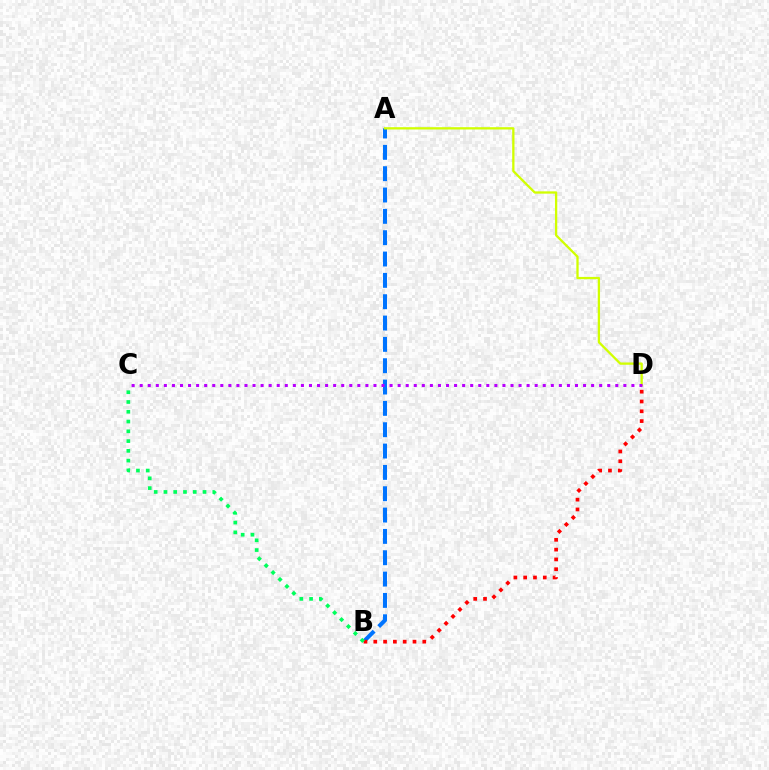{('A', 'B'): [{'color': '#0074ff', 'line_style': 'dashed', 'thickness': 2.9}], ('A', 'D'): [{'color': '#d1ff00', 'line_style': 'solid', 'thickness': 1.65}], ('B', 'D'): [{'color': '#ff0000', 'line_style': 'dotted', 'thickness': 2.66}], ('C', 'D'): [{'color': '#b900ff', 'line_style': 'dotted', 'thickness': 2.19}], ('B', 'C'): [{'color': '#00ff5c', 'line_style': 'dotted', 'thickness': 2.66}]}